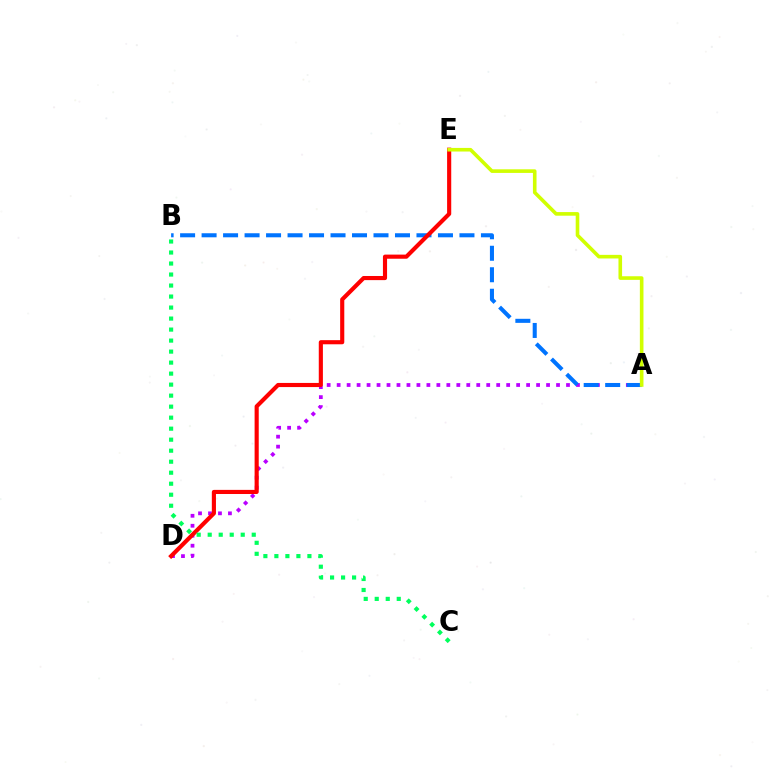{('A', 'D'): [{'color': '#b900ff', 'line_style': 'dotted', 'thickness': 2.71}], ('A', 'B'): [{'color': '#0074ff', 'line_style': 'dashed', 'thickness': 2.92}], ('D', 'E'): [{'color': '#ff0000', 'line_style': 'solid', 'thickness': 2.97}], ('A', 'E'): [{'color': '#d1ff00', 'line_style': 'solid', 'thickness': 2.6}], ('B', 'C'): [{'color': '#00ff5c', 'line_style': 'dotted', 'thickness': 2.99}]}